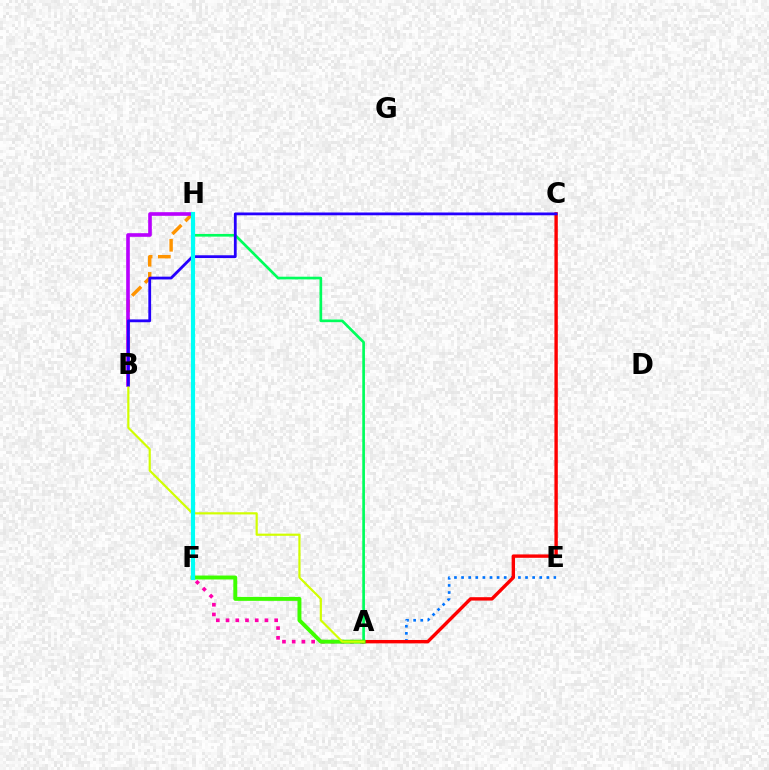{('A', 'E'): [{'color': '#0074ff', 'line_style': 'dotted', 'thickness': 1.93}], ('A', 'F'): [{'color': '#ff00ac', 'line_style': 'dotted', 'thickness': 2.64}, {'color': '#3dff00', 'line_style': 'solid', 'thickness': 2.82}], ('B', 'H'): [{'color': '#ff9400', 'line_style': 'dashed', 'thickness': 2.47}, {'color': '#b900ff', 'line_style': 'solid', 'thickness': 2.6}], ('A', 'C'): [{'color': '#ff0000', 'line_style': 'solid', 'thickness': 2.44}], ('A', 'H'): [{'color': '#00ff5c', 'line_style': 'solid', 'thickness': 1.93}], ('A', 'B'): [{'color': '#d1ff00', 'line_style': 'solid', 'thickness': 1.57}], ('B', 'C'): [{'color': '#2500ff', 'line_style': 'solid', 'thickness': 2.01}], ('F', 'H'): [{'color': '#00fff6', 'line_style': 'solid', 'thickness': 2.98}]}